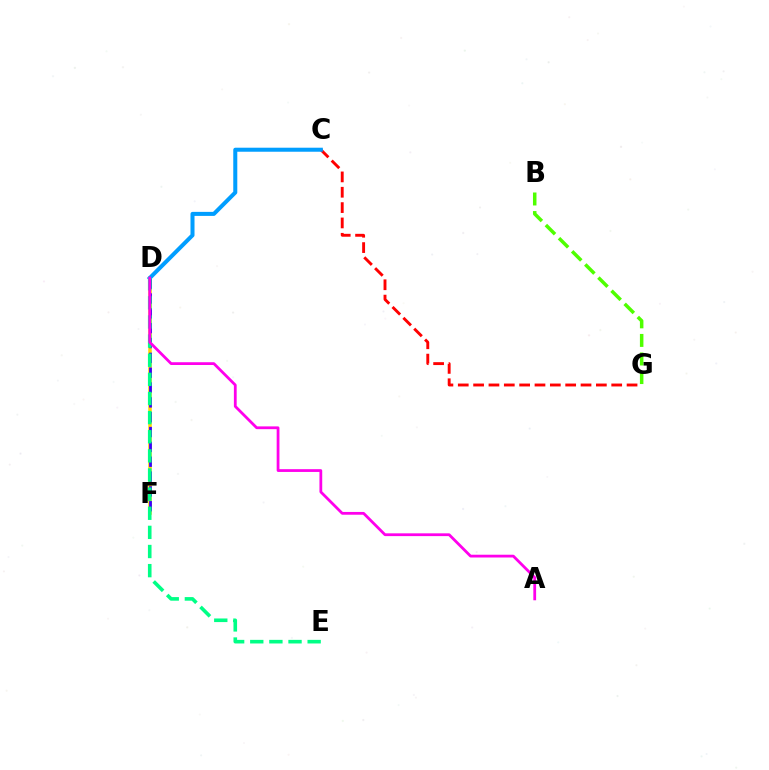{('D', 'F'): [{'color': '#ffd500', 'line_style': 'solid', 'thickness': 2.54}, {'color': '#3700ff', 'line_style': 'dashed', 'thickness': 2.02}], ('B', 'G'): [{'color': '#4fff00', 'line_style': 'dashed', 'thickness': 2.52}], ('C', 'G'): [{'color': '#ff0000', 'line_style': 'dashed', 'thickness': 2.08}], ('C', 'D'): [{'color': '#009eff', 'line_style': 'solid', 'thickness': 2.9}], ('D', 'E'): [{'color': '#00ff86', 'line_style': 'dashed', 'thickness': 2.6}], ('A', 'D'): [{'color': '#ff00ed', 'line_style': 'solid', 'thickness': 2.0}]}